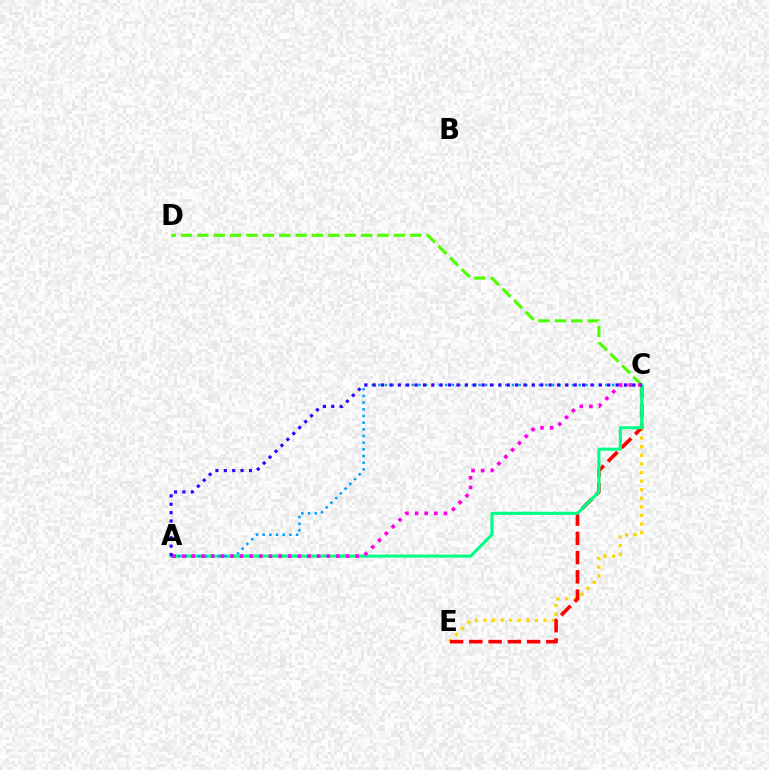{('C', 'E'): [{'color': '#ffd500', 'line_style': 'dotted', 'thickness': 2.33}, {'color': '#ff0000', 'line_style': 'dashed', 'thickness': 2.61}], ('C', 'D'): [{'color': '#4fff00', 'line_style': 'dashed', 'thickness': 2.22}], ('A', 'C'): [{'color': '#00ff86', 'line_style': 'solid', 'thickness': 2.22}, {'color': '#009eff', 'line_style': 'dotted', 'thickness': 1.81}, {'color': '#ff00ed', 'line_style': 'dotted', 'thickness': 2.62}, {'color': '#3700ff', 'line_style': 'dotted', 'thickness': 2.28}]}